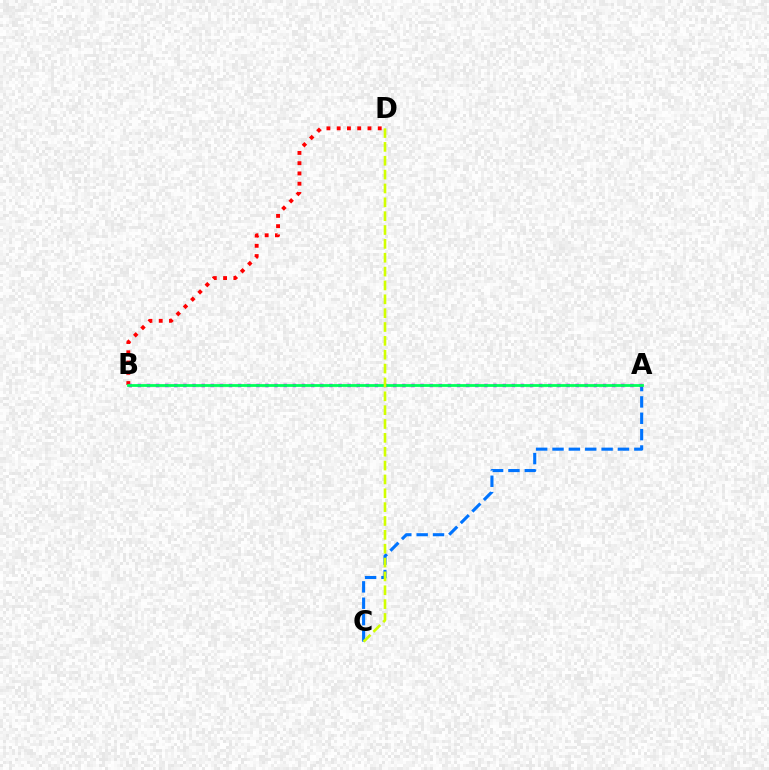{('B', 'D'): [{'color': '#ff0000', 'line_style': 'dotted', 'thickness': 2.79}], ('A', 'C'): [{'color': '#0074ff', 'line_style': 'dashed', 'thickness': 2.22}], ('A', 'B'): [{'color': '#b900ff', 'line_style': 'dotted', 'thickness': 2.48}, {'color': '#00ff5c', 'line_style': 'solid', 'thickness': 2.0}], ('C', 'D'): [{'color': '#d1ff00', 'line_style': 'dashed', 'thickness': 1.88}]}